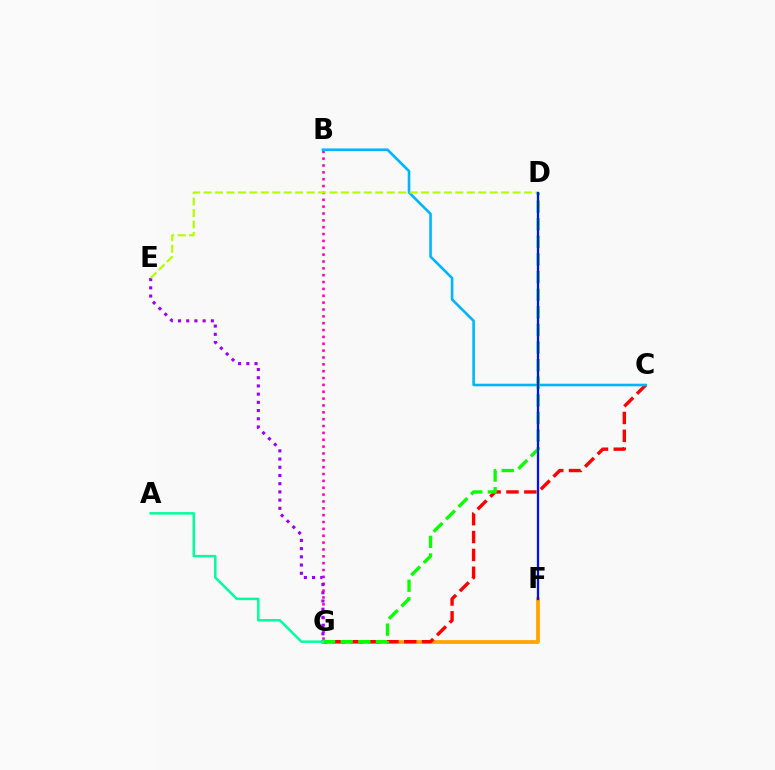{('F', 'G'): [{'color': '#ffa500', 'line_style': 'solid', 'thickness': 2.7}], ('B', 'G'): [{'color': '#ff00bd', 'line_style': 'dotted', 'thickness': 1.86}], ('E', 'G'): [{'color': '#9b00ff', 'line_style': 'dotted', 'thickness': 2.23}], ('C', 'G'): [{'color': '#ff0000', 'line_style': 'dashed', 'thickness': 2.43}], ('B', 'C'): [{'color': '#00b5ff', 'line_style': 'solid', 'thickness': 1.87}], ('D', 'E'): [{'color': '#b3ff00', 'line_style': 'dashed', 'thickness': 1.55}], ('D', 'G'): [{'color': '#08ff00', 'line_style': 'dashed', 'thickness': 2.39}], ('A', 'G'): [{'color': '#00ff9d', 'line_style': 'solid', 'thickness': 1.79}], ('D', 'F'): [{'color': '#0010ff', 'line_style': 'solid', 'thickness': 1.63}]}